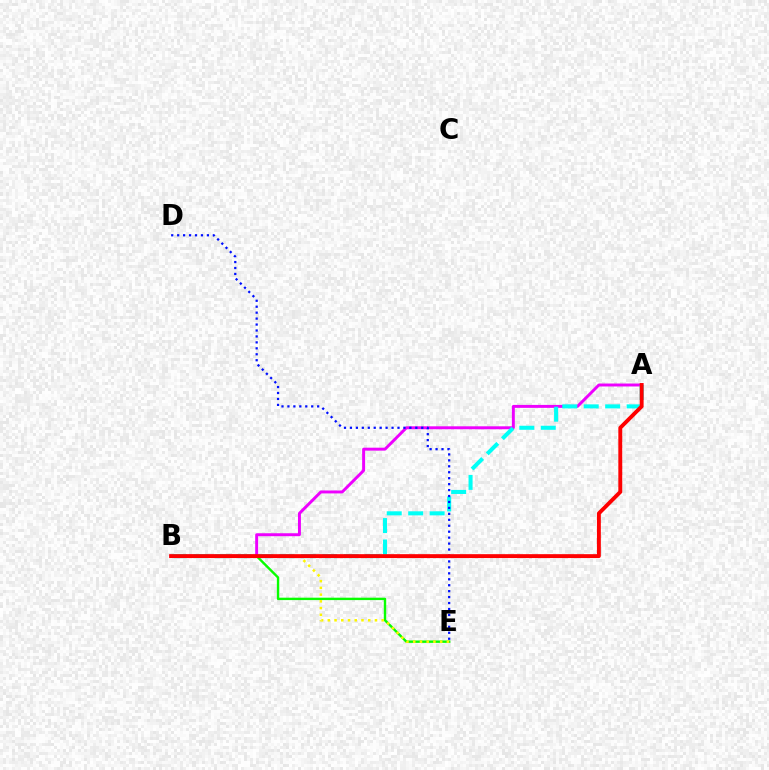{('A', 'B'): [{'color': '#ee00ff', 'line_style': 'solid', 'thickness': 2.12}, {'color': '#00fff6', 'line_style': 'dashed', 'thickness': 2.91}, {'color': '#ff0000', 'line_style': 'solid', 'thickness': 2.8}], ('D', 'E'): [{'color': '#0010ff', 'line_style': 'dotted', 'thickness': 1.62}], ('B', 'E'): [{'color': '#08ff00', 'line_style': 'solid', 'thickness': 1.73}, {'color': '#fcf500', 'line_style': 'dotted', 'thickness': 1.83}]}